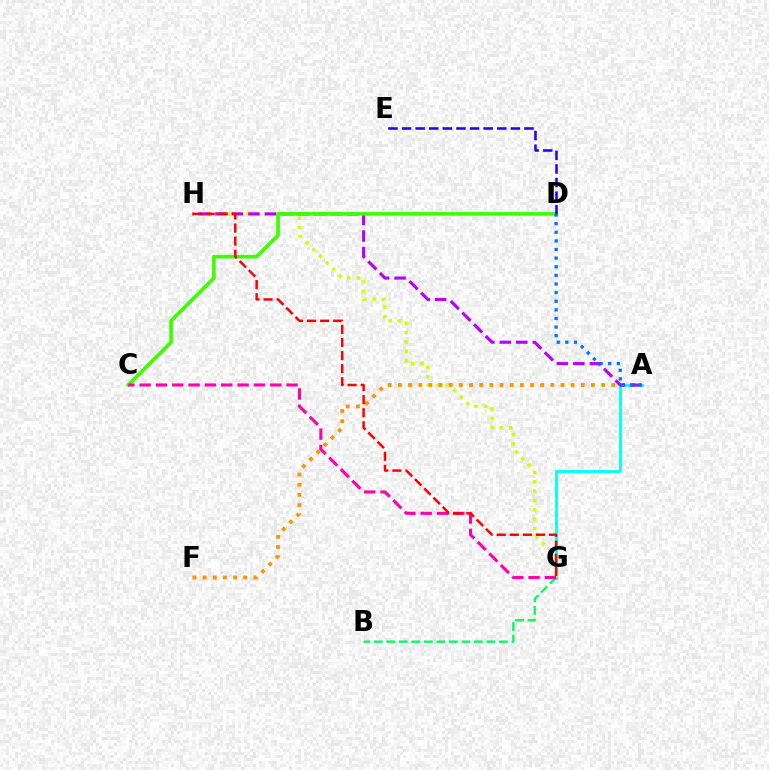{('A', 'G'): [{'color': '#00fff6', 'line_style': 'solid', 'thickness': 2.03}], ('G', 'H'): [{'color': '#d1ff00', 'line_style': 'dotted', 'thickness': 2.54}, {'color': '#ff0000', 'line_style': 'dashed', 'thickness': 1.78}], ('B', 'G'): [{'color': '#00ff5c', 'line_style': 'dashed', 'thickness': 1.7}], ('A', 'F'): [{'color': '#ff9400', 'line_style': 'dotted', 'thickness': 2.76}], ('A', 'H'): [{'color': '#b900ff', 'line_style': 'dashed', 'thickness': 2.24}], ('C', 'D'): [{'color': '#3dff00', 'line_style': 'solid', 'thickness': 2.63}], ('C', 'G'): [{'color': '#ff00ac', 'line_style': 'dashed', 'thickness': 2.22}], ('D', 'E'): [{'color': '#2500ff', 'line_style': 'dashed', 'thickness': 1.85}], ('A', 'D'): [{'color': '#0074ff', 'line_style': 'dotted', 'thickness': 2.34}]}